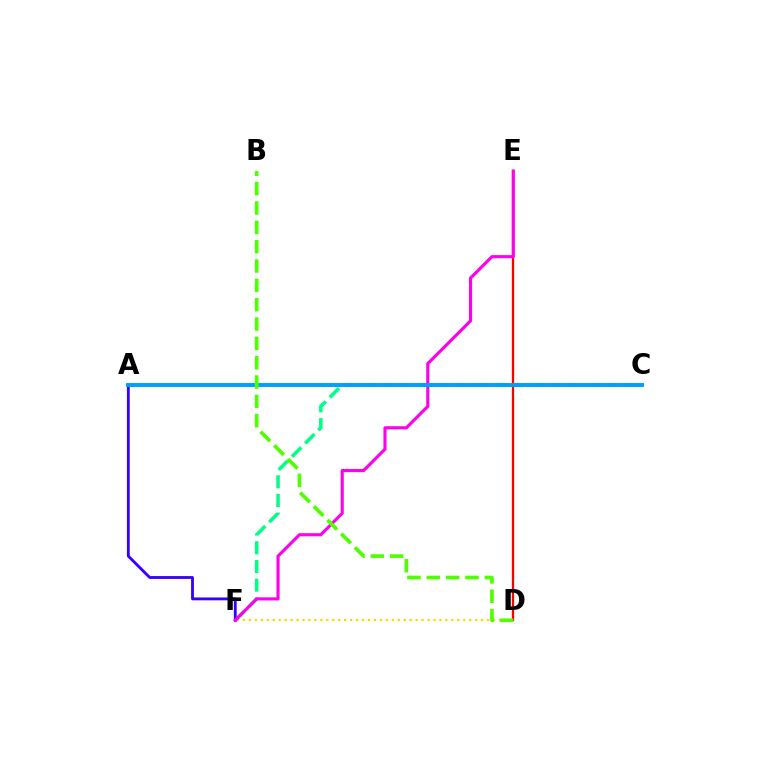{('D', 'F'): [{'color': '#ffd500', 'line_style': 'dotted', 'thickness': 1.62}], ('C', 'F'): [{'color': '#00ff86', 'line_style': 'dashed', 'thickness': 2.54}], ('D', 'E'): [{'color': '#ff0000', 'line_style': 'solid', 'thickness': 1.65}], ('A', 'F'): [{'color': '#3700ff', 'line_style': 'solid', 'thickness': 2.04}], ('E', 'F'): [{'color': '#ff00ed', 'line_style': 'solid', 'thickness': 2.24}], ('A', 'C'): [{'color': '#009eff', 'line_style': 'solid', 'thickness': 2.81}], ('B', 'D'): [{'color': '#4fff00', 'line_style': 'dashed', 'thickness': 2.63}]}